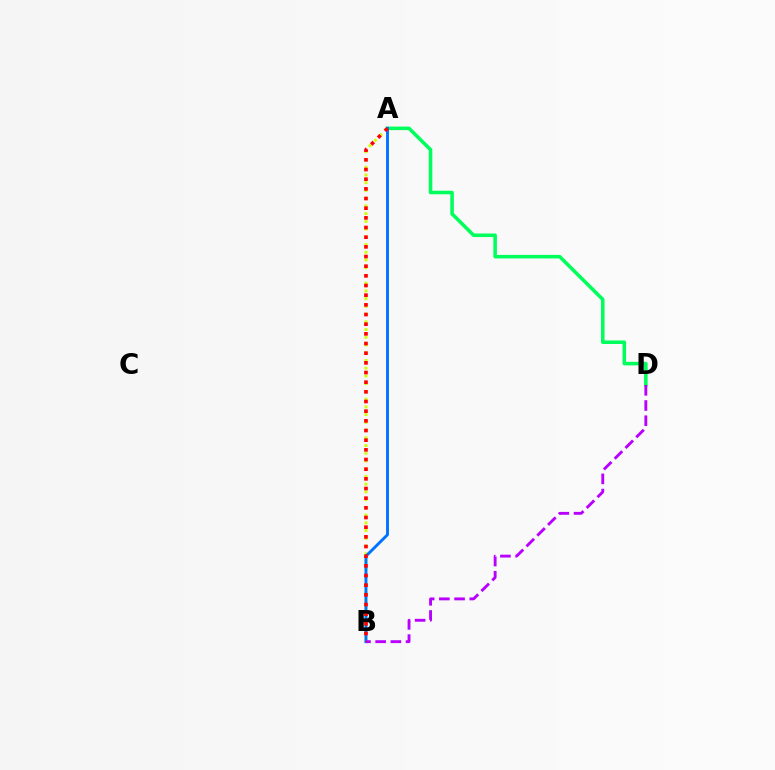{('A', 'B'): [{'color': '#d1ff00', 'line_style': 'dotted', 'thickness': 2.1}, {'color': '#0074ff', 'line_style': 'solid', 'thickness': 2.1}, {'color': '#ff0000', 'line_style': 'dotted', 'thickness': 2.63}], ('A', 'D'): [{'color': '#00ff5c', 'line_style': 'solid', 'thickness': 2.56}], ('B', 'D'): [{'color': '#b900ff', 'line_style': 'dashed', 'thickness': 2.07}]}